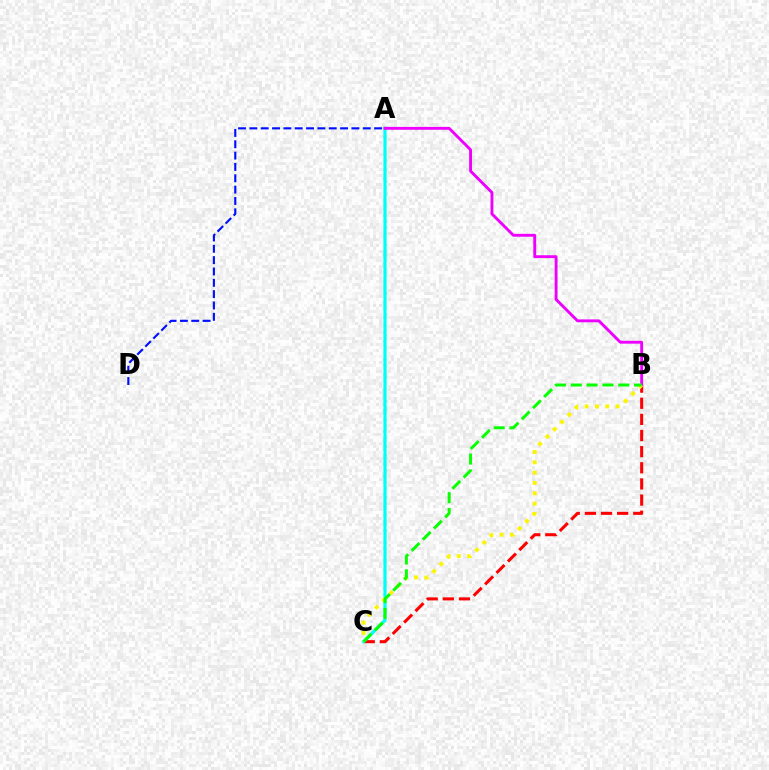{('B', 'C'): [{'color': '#ff0000', 'line_style': 'dashed', 'thickness': 2.19}, {'color': '#fcf500', 'line_style': 'dotted', 'thickness': 2.81}, {'color': '#08ff00', 'line_style': 'dashed', 'thickness': 2.15}], ('A', 'C'): [{'color': '#00fff6', 'line_style': 'solid', 'thickness': 2.3}], ('A', 'B'): [{'color': '#ee00ff', 'line_style': 'solid', 'thickness': 2.07}], ('A', 'D'): [{'color': '#0010ff', 'line_style': 'dashed', 'thickness': 1.54}]}